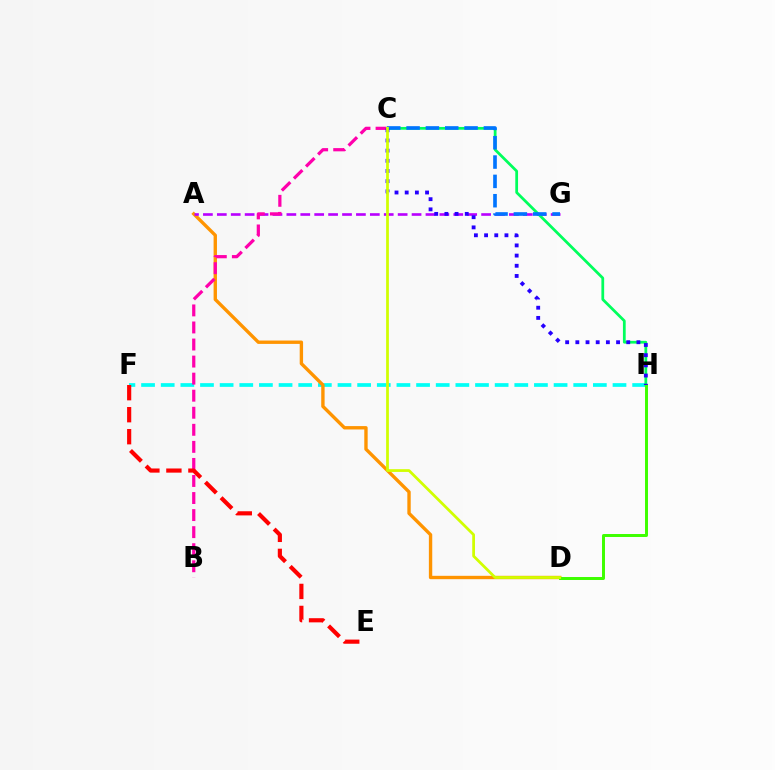{('F', 'H'): [{'color': '#00fff6', 'line_style': 'dashed', 'thickness': 2.67}], ('A', 'D'): [{'color': '#ff9400', 'line_style': 'solid', 'thickness': 2.43}], ('A', 'G'): [{'color': '#b900ff', 'line_style': 'dashed', 'thickness': 1.89}], ('B', 'C'): [{'color': '#ff00ac', 'line_style': 'dashed', 'thickness': 2.32}], ('C', 'H'): [{'color': '#00ff5c', 'line_style': 'solid', 'thickness': 1.99}, {'color': '#2500ff', 'line_style': 'dotted', 'thickness': 2.77}], ('E', 'F'): [{'color': '#ff0000', 'line_style': 'dashed', 'thickness': 2.99}], ('C', 'G'): [{'color': '#0074ff', 'line_style': 'dashed', 'thickness': 2.63}], ('D', 'H'): [{'color': '#3dff00', 'line_style': 'solid', 'thickness': 2.13}], ('C', 'D'): [{'color': '#d1ff00', 'line_style': 'solid', 'thickness': 1.98}]}